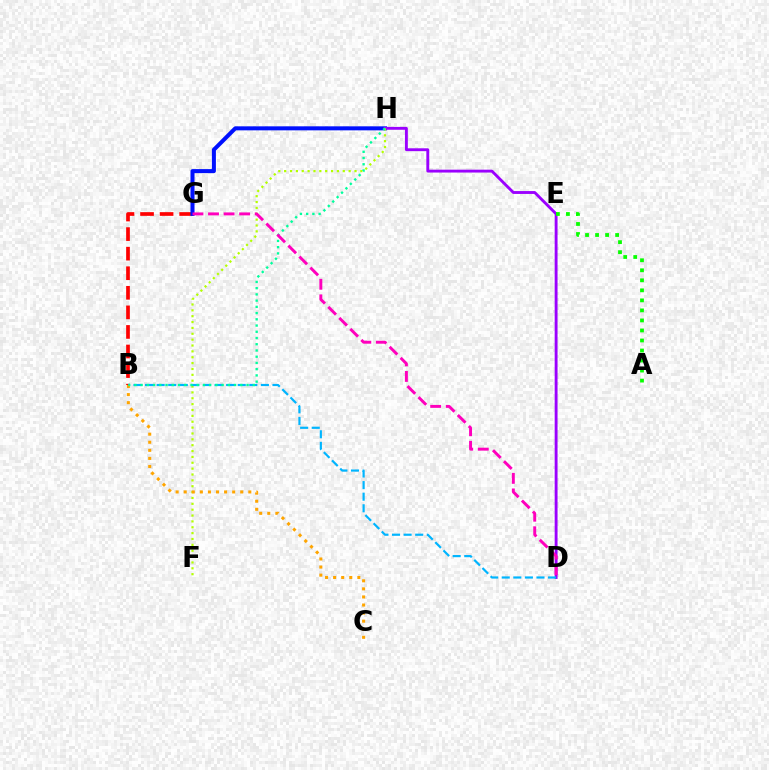{('B', 'G'): [{'color': '#ff0000', 'line_style': 'dashed', 'thickness': 2.66}], ('G', 'H'): [{'color': '#0010ff', 'line_style': 'solid', 'thickness': 2.9}], ('D', 'H'): [{'color': '#9b00ff', 'line_style': 'solid', 'thickness': 2.07}], ('F', 'H'): [{'color': '#b3ff00', 'line_style': 'dotted', 'thickness': 1.59}], ('B', 'D'): [{'color': '#00b5ff', 'line_style': 'dashed', 'thickness': 1.57}], ('A', 'E'): [{'color': '#08ff00', 'line_style': 'dotted', 'thickness': 2.72}], ('B', 'C'): [{'color': '#ffa500', 'line_style': 'dotted', 'thickness': 2.19}], ('B', 'H'): [{'color': '#00ff9d', 'line_style': 'dotted', 'thickness': 1.69}], ('D', 'G'): [{'color': '#ff00bd', 'line_style': 'dashed', 'thickness': 2.12}]}